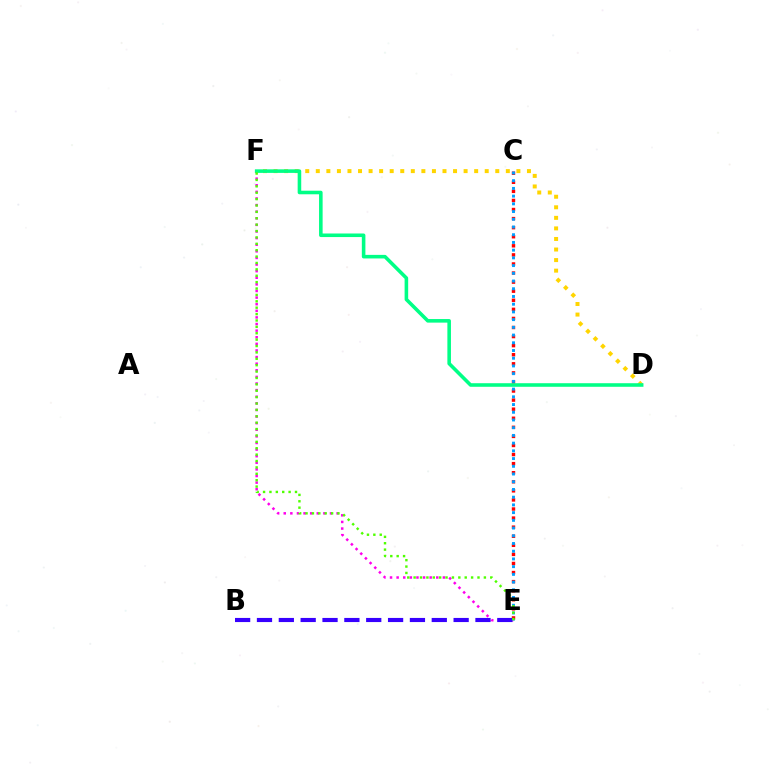{('C', 'E'): [{'color': '#ff0000', 'line_style': 'dotted', 'thickness': 2.47}, {'color': '#009eff', 'line_style': 'dotted', 'thickness': 2.1}], ('E', 'F'): [{'color': '#ff00ed', 'line_style': 'dotted', 'thickness': 1.8}, {'color': '#4fff00', 'line_style': 'dotted', 'thickness': 1.74}], ('D', 'F'): [{'color': '#ffd500', 'line_style': 'dotted', 'thickness': 2.87}, {'color': '#00ff86', 'line_style': 'solid', 'thickness': 2.57}], ('B', 'E'): [{'color': '#3700ff', 'line_style': 'dashed', 'thickness': 2.97}]}